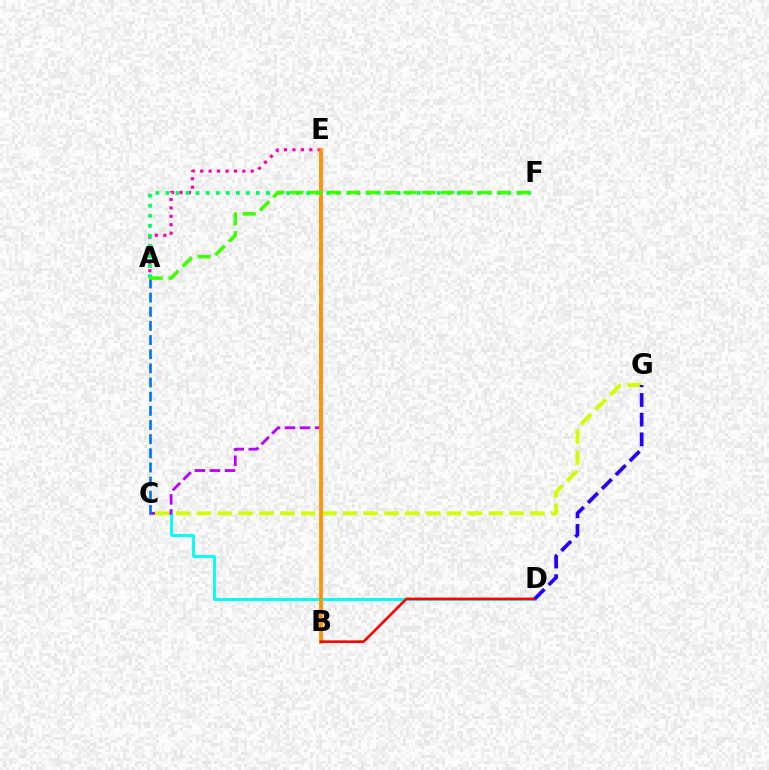{('C', 'D'): [{'color': '#00fff6', 'line_style': 'solid', 'thickness': 2.06}], ('C', 'E'): [{'color': '#b900ff', 'line_style': 'dashed', 'thickness': 2.04}], ('C', 'G'): [{'color': '#d1ff00', 'line_style': 'dashed', 'thickness': 2.83}], ('A', 'E'): [{'color': '#ff00ac', 'line_style': 'dotted', 'thickness': 2.29}], ('B', 'E'): [{'color': '#ff9400', 'line_style': 'solid', 'thickness': 2.71}], ('A', 'C'): [{'color': '#0074ff', 'line_style': 'dashed', 'thickness': 1.92}], ('B', 'D'): [{'color': '#ff0000', 'line_style': 'solid', 'thickness': 1.88}], ('D', 'G'): [{'color': '#2500ff', 'line_style': 'dashed', 'thickness': 2.68}], ('A', 'F'): [{'color': '#00ff5c', 'line_style': 'dotted', 'thickness': 2.73}, {'color': '#3dff00', 'line_style': 'dashed', 'thickness': 2.56}]}